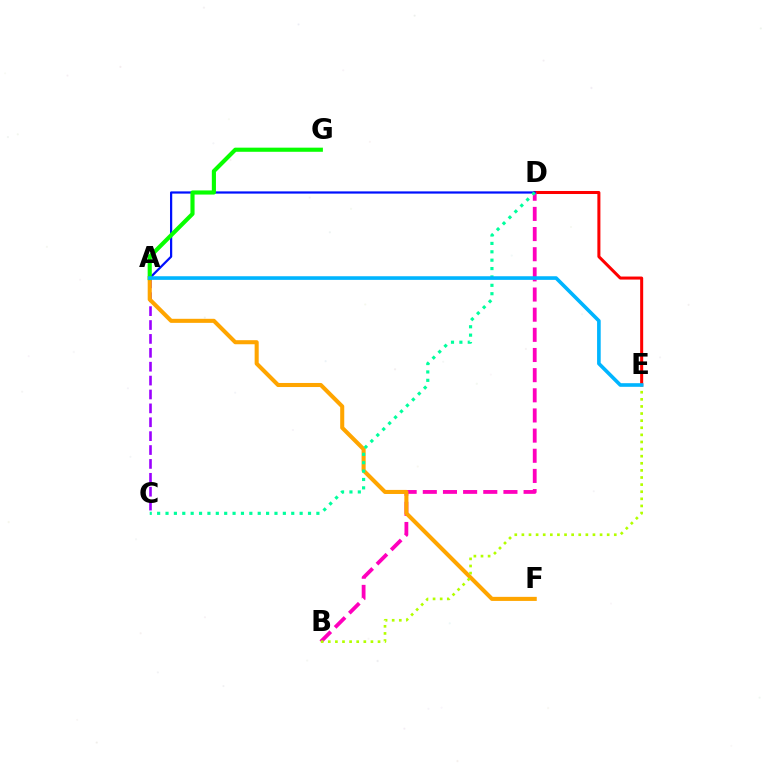{('D', 'E'): [{'color': '#ff0000', 'line_style': 'solid', 'thickness': 2.18}], ('B', 'D'): [{'color': '#ff00bd', 'line_style': 'dashed', 'thickness': 2.74}], ('A', 'C'): [{'color': '#9b00ff', 'line_style': 'dashed', 'thickness': 1.89}], ('A', 'F'): [{'color': '#ffa500', 'line_style': 'solid', 'thickness': 2.93}], ('B', 'E'): [{'color': '#b3ff00', 'line_style': 'dotted', 'thickness': 1.93}], ('A', 'D'): [{'color': '#0010ff', 'line_style': 'solid', 'thickness': 1.61}], ('C', 'D'): [{'color': '#00ff9d', 'line_style': 'dotted', 'thickness': 2.28}], ('A', 'G'): [{'color': '#08ff00', 'line_style': 'solid', 'thickness': 2.97}], ('A', 'E'): [{'color': '#00b5ff', 'line_style': 'solid', 'thickness': 2.61}]}